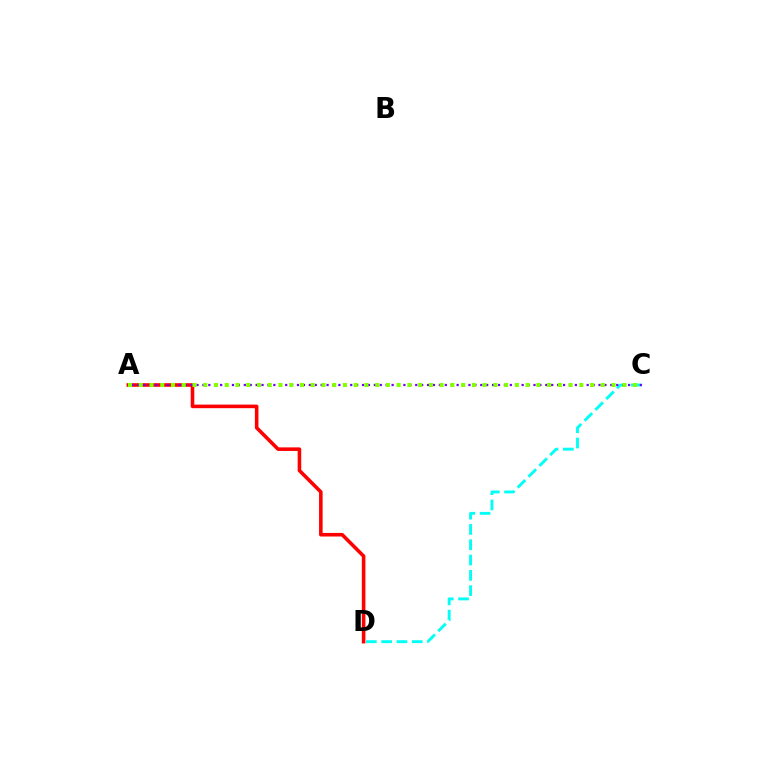{('C', 'D'): [{'color': '#00fff6', 'line_style': 'dashed', 'thickness': 2.08}], ('A', 'D'): [{'color': '#ff0000', 'line_style': 'solid', 'thickness': 2.57}], ('A', 'C'): [{'color': '#7200ff', 'line_style': 'dotted', 'thickness': 1.61}, {'color': '#84ff00', 'line_style': 'dotted', 'thickness': 2.92}]}